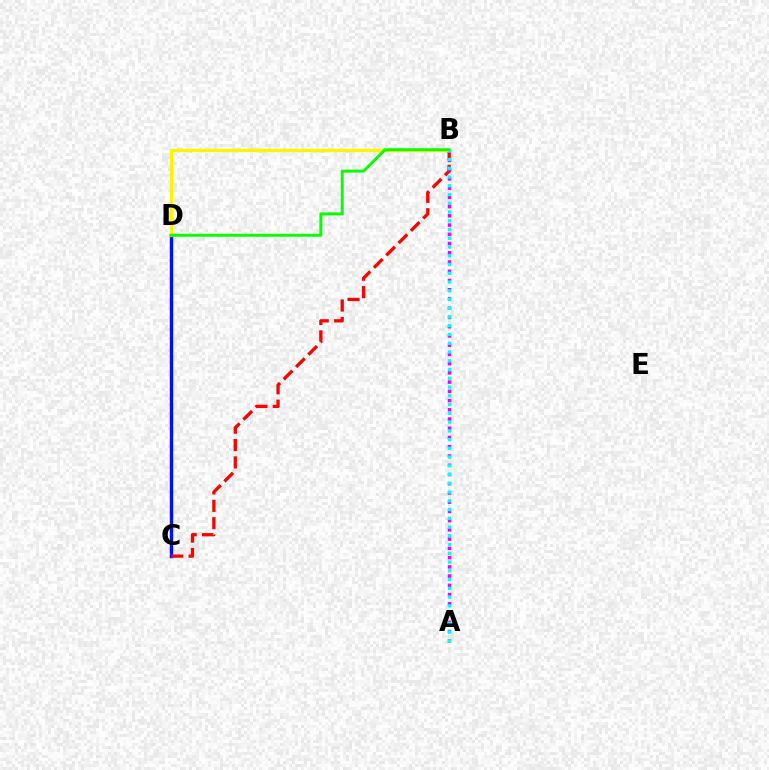{('C', 'D'): [{'color': '#0010ff', 'line_style': 'solid', 'thickness': 2.45}], ('B', 'C'): [{'color': '#ff0000', 'line_style': 'dashed', 'thickness': 2.36}], ('A', 'B'): [{'color': '#ee00ff', 'line_style': 'dotted', 'thickness': 2.51}, {'color': '#00fff6', 'line_style': 'dotted', 'thickness': 2.38}], ('B', 'D'): [{'color': '#fcf500', 'line_style': 'solid', 'thickness': 2.4}, {'color': '#08ff00', 'line_style': 'solid', 'thickness': 2.12}]}